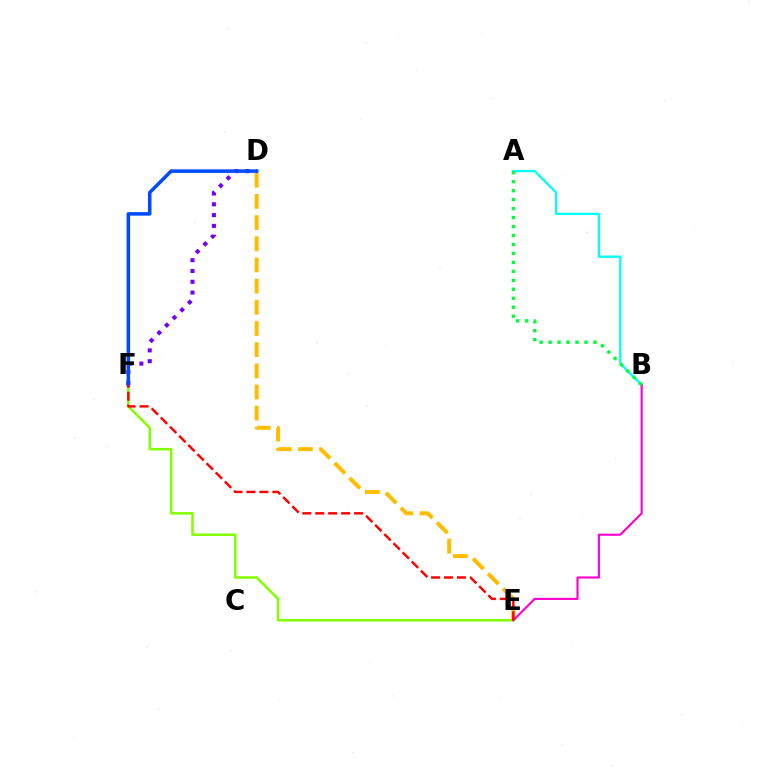{('E', 'F'): [{'color': '#84ff00', 'line_style': 'solid', 'thickness': 1.81}, {'color': '#ff0000', 'line_style': 'dashed', 'thickness': 1.76}], ('D', 'E'): [{'color': '#ffbd00', 'line_style': 'dashed', 'thickness': 2.88}], ('A', 'B'): [{'color': '#00fff6', 'line_style': 'solid', 'thickness': 1.64}, {'color': '#00ff39', 'line_style': 'dotted', 'thickness': 2.44}], ('B', 'E'): [{'color': '#ff00cf', 'line_style': 'solid', 'thickness': 1.54}], ('D', 'F'): [{'color': '#7200ff', 'line_style': 'dotted', 'thickness': 2.93}, {'color': '#004bff', 'line_style': 'solid', 'thickness': 2.54}]}